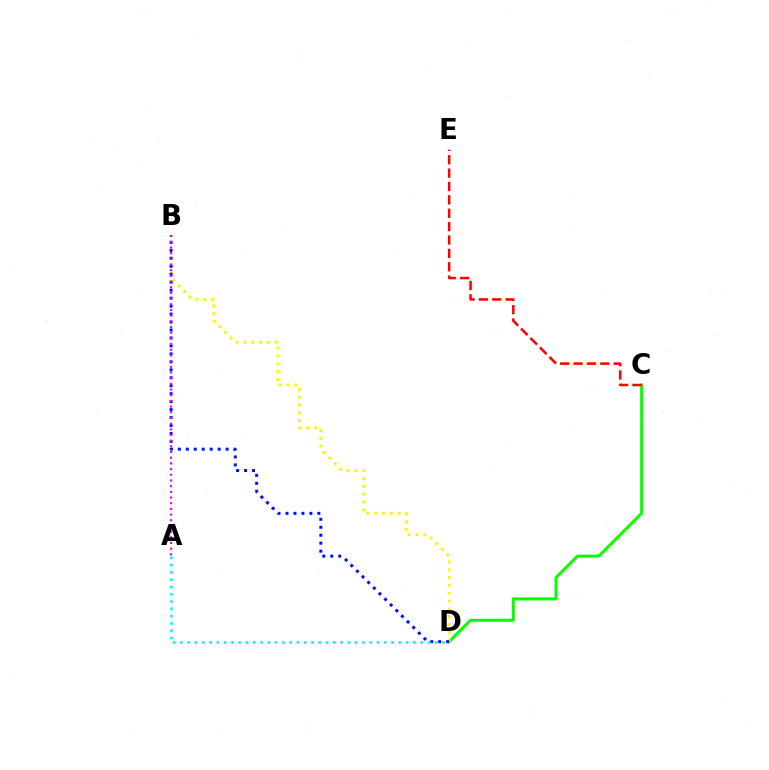{('C', 'D'): [{'color': '#08ff00', 'line_style': 'solid', 'thickness': 2.17}], ('C', 'E'): [{'color': '#ff0000', 'line_style': 'dashed', 'thickness': 1.82}], ('B', 'D'): [{'color': '#fcf500', 'line_style': 'dotted', 'thickness': 2.13}, {'color': '#0010ff', 'line_style': 'dotted', 'thickness': 2.16}], ('A', 'D'): [{'color': '#00fff6', 'line_style': 'dotted', 'thickness': 1.98}], ('A', 'B'): [{'color': '#ee00ff', 'line_style': 'dotted', 'thickness': 1.54}]}